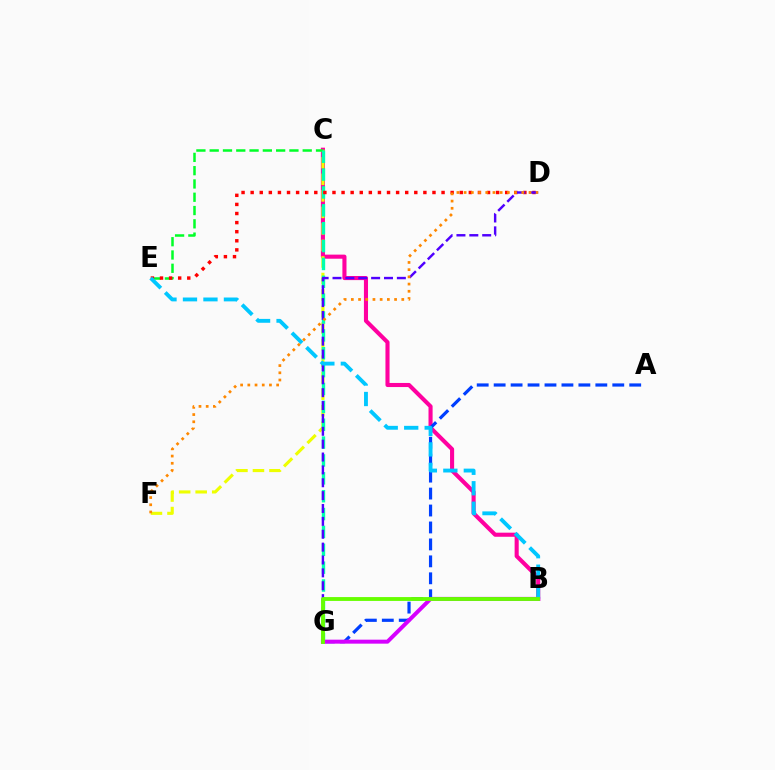{('B', 'C'): [{'color': '#ff00a0', 'line_style': 'solid', 'thickness': 2.95}], ('C', 'F'): [{'color': '#eeff00', 'line_style': 'dashed', 'thickness': 2.25}], ('A', 'G'): [{'color': '#003fff', 'line_style': 'dashed', 'thickness': 2.3}], ('C', 'E'): [{'color': '#00ff27', 'line_style': 'dashed', 'thickness': 1.81}], ('C', 'G'): [{'color': '#00ffaf', 'line_style': 'dashed', 'thickness': 2.43}], ('D', 'E'): [{'color': '#ff0000', 'line_style': 'dotted', 'thickness': 2.47}], ('D', 'G'): [{'color': '#4f00ff', 'line_style': 'dashed', 'thickness': 1.75}], ('B', 'G'): [{'color': '#d600ff', 'line_style': 'solid', 'thickness': 2.87}, {'color': '#66ff00', 'line_style': 'solid', 'thickness': 2.77}], ('D', 'F'): [{'color': '#ff8800', 'line_style': 'dotted', 'thickness': 1.96}], ('B', 'E'): [{'color': '#00c7ff', 'line_style': 'dashed', 'thickness': 2.78}]}